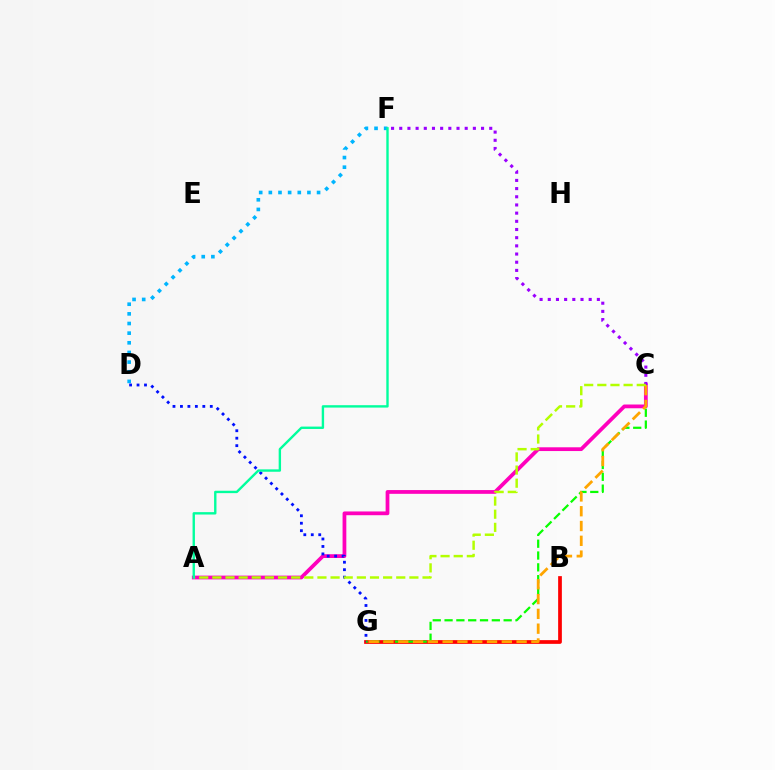{('B', 'G'): [{'color': '#ff0000', 'line_style': 'solid', 'thickness': 2.68}], ('C', 'G'): [{'color': '#08ff00', 'line_style': 'dashed', 'thickness': 1.61}, {'color': '#ffa500', 'line_style': 'dashed', 'thickness': 2.01}], ('A', 'C'): [{'color': '#ff00bd', 'line_style': 'solid', 'thickness': 2.71}, {'color': '#b3ff00', 'line_style': 'dashed', 'thickness': 1.78}], ('C', 'F'): [{'color': '#9b00ff', 'line_style': 'dotted', 'thickness': 2.22}], ('D', 'F'): [{'color': '#00b5ff', 'line_style': 'dotted', 'thickness': 2.62}], ('D', 'G'): [{'color': '#0010ff', 'line_style': 'dotted', 'thickness': 2.03}], ('A', 'F'): [{'color': '#00ff9d', 'line_style': 'solid', 'thickness': 1.72}]}